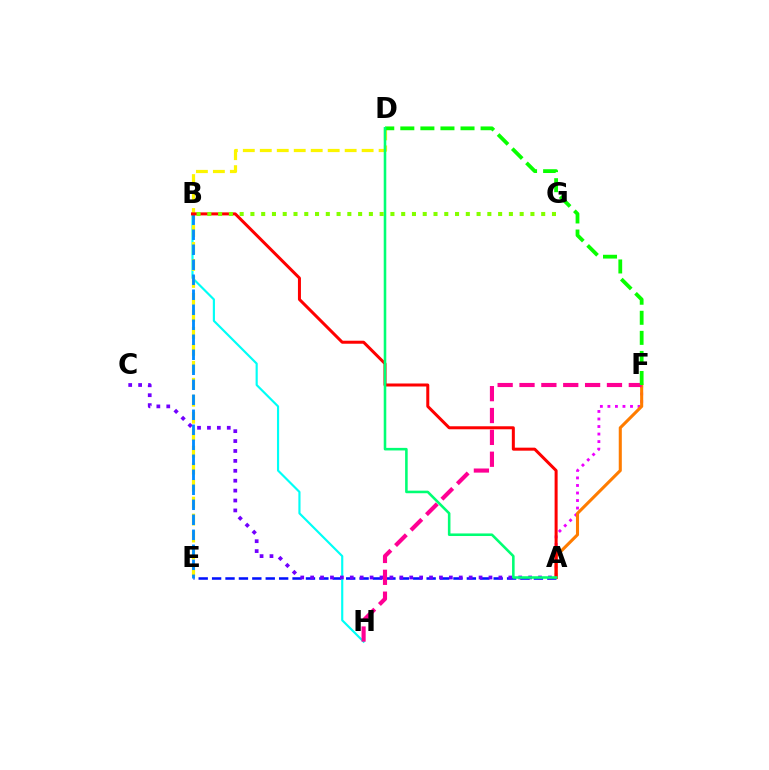{('A', 'E'): [{'color': '#0010ff', 'line_style': 'dashed', 'thickness': 1.82}], ('A', 'F'): [{'color': '#ee00ff', 'line_style': 'dotted', 'thickness': 2.05}, {'color': '#ff7c00', 'line_style': 'solid', 'thickness': 2.21}], ('B', 'H'): [{'color': '#00fff6', 'line_style': 'solid', 'thickness': 1.55}], ('A', 'C'): [{'color': '#7200ff', 'line_style': 'dotted', 'thickness': 2.69}], ('D', 'E'): [{'color': '#fcf500', 'line_style': 'dashed', 'thickness': 2.31}], ('F', 'H'): [{'color': '#ff0094', 'line_style': 'dashed', 'thickness': 2.97}], ('D', 'F'): [{'color': '#08ff00', 'line_style': 'dashed', 'thickness': 2.73}], ('B', 'E'): [{'color': '#008cff', 'line_style': 'dashed', 'thickness': 2.04}], ('A', 'B'): [{'color': '#ff0000', 'line_style': 'solid', 'thickness': 2.17}], ('A', 'D'): [{'color': '#00ff74', 'line_style': 'solid', 'thickness': 1.85}], ('B', 'G'): [{'color': '#84ff00', 'line_style': 'dotted', 'thickness': 2.93}]}